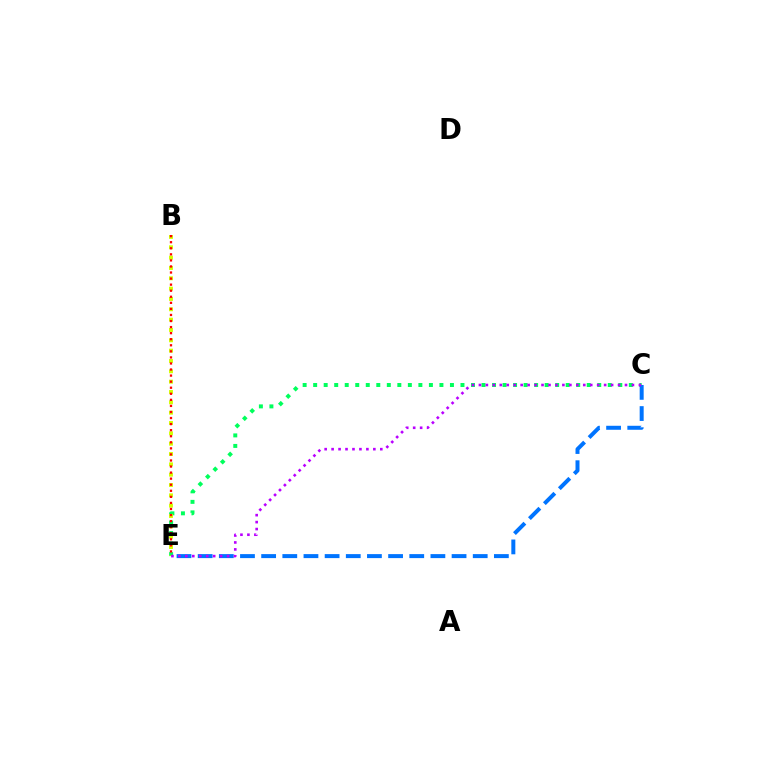{('C', 'E'): [{'color': '#00ff5c', 'line_style': 'dotted', 'thickness': 2.86}, {'color': '#0074ff', 'line_style': 'dashed', 'thickness': 2.87}, {'color': '#b900ff', 'line_style': 'dotted', 'thickness': 1.89}], ('B', 'E'): [{'color': '#d1ff00', 'line_style': 'dotted', 'thickness': 2.81}, {'color': '#ff0000', 'line_style': 'dotted', 'thickness': 1.65}]}